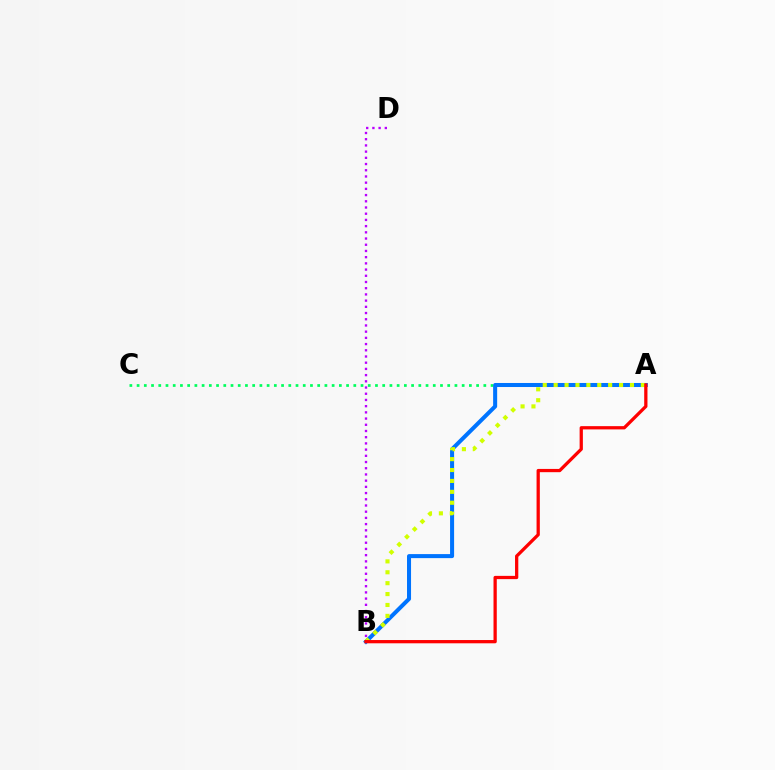{('B', 'D'): [{'color': '#b900ff', 'line_style': 'dotted', 'thickness': 1.69}], ('A', 'C'): [{'color': '#00ff5c', 'line_style': 'dotted', 'thickness': 1.96}], ('A', 'B'): [{'color': '#0074ff', 'line_style': 'solid', 'thickness': 2.9}, {'color': '#d1ff00', 'line_style': 'dotted', 'thickness': 2.96}, {'color': '#ff0000', 'line_style': 'solid', 'thickness': 2.35}]}